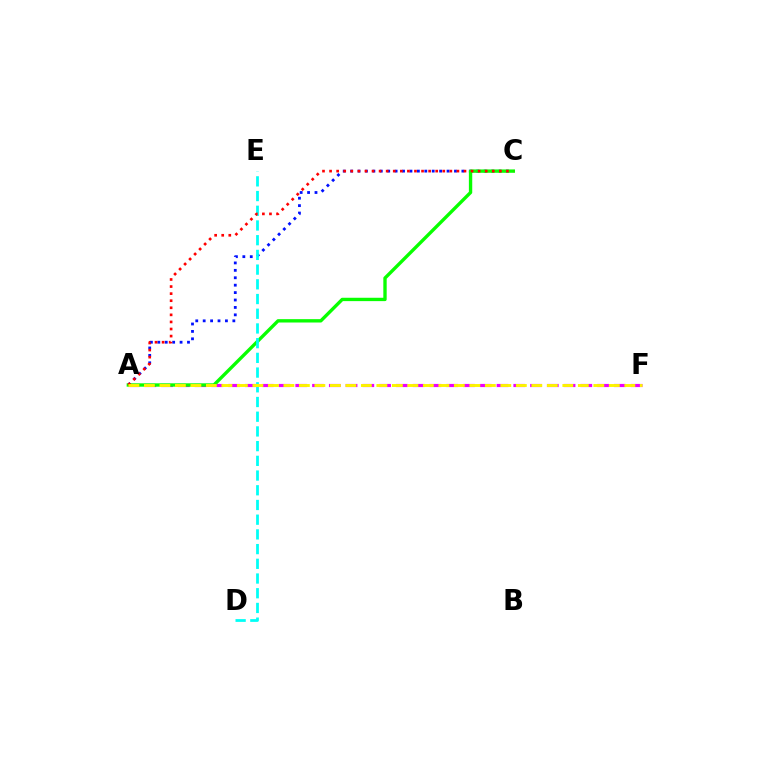{('A', 'F'): [{'color': '#ee00ff', 'line_style': 'dashed', 'thickness': 2.28}, {'color': '#fcf500', 'line_style': 'dashed', 'thickness': 2.11}], ('A', 'C'): [{'color': '#0010ff', 'line_style': 'dotted', 'thickness': 2.02}, {'color': '#08ff00', 'line_style': 'solid', 'thickness': 2.42}, {'color': '#ff0000', 'line_style': 'dotted', 'thickness': 1.92}], ('D', 'E'): [{'color': '#00fff6', 'line_style': 'dashed', 'thickness': 2.0}]}